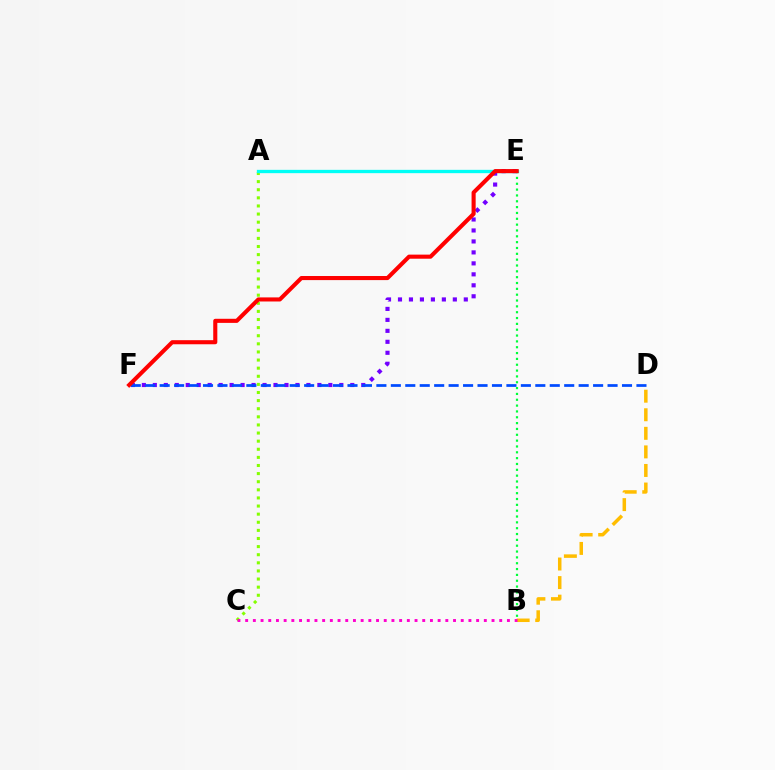{('B', 'D'): [{'color': '#ffbd00', 'line_style': 'dashed', 'thickness': 2.52}], ('A', 'C'): [{'color': '#84ff00', 'line_style': 'dotted', 'thickness': 2.2}], ('B', 'C'): [{'color': '#ff00cf', 'line_style': 'dotted', 'thickness': 2.09}], ('A', 'E'): [{'color': '#00fff6', 'line_style': 'solid', 'thickness': 2.39}], ('E', 'F'): [{'color': '#7200ff', 'line_style': 'dotted', 'thickness': 2.98}, {'color': '#ff0000', 'line_style': 'solid', 'thickness': 2.94}], ('D', 'F'): [{'color': '#004bff', 'line_style': 'dashed', 'thickness': 1.96}], ('B', 'E'): [{'color': '#00ff39', 'line_style': 'dotted', 'thickness': 1.59}]}